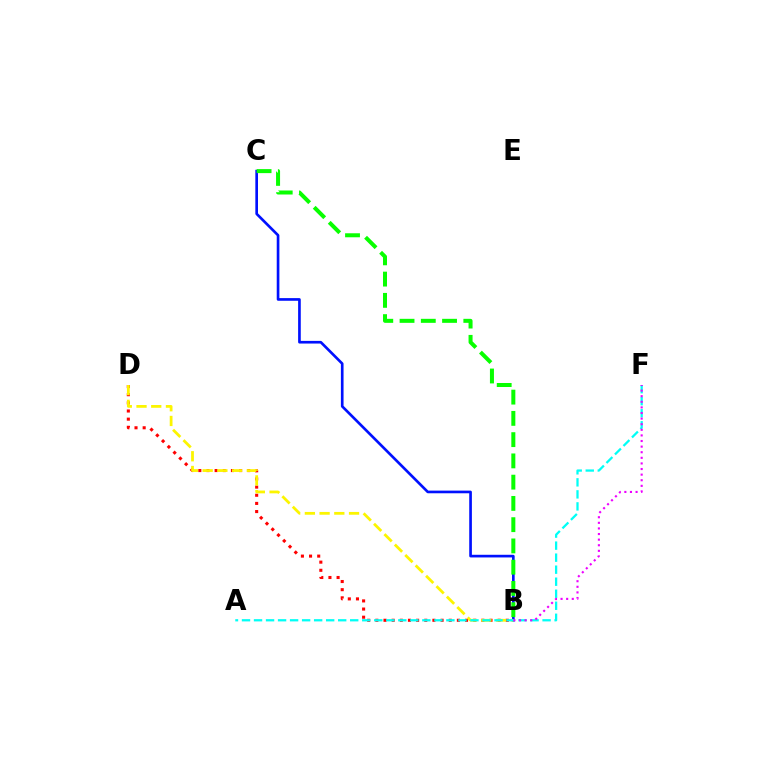{('B', 'D'): [{'color': '#ff0000', 'line_style': 'dotted', 'thickness': 2.22}, {'color': '#fcf500', 'line_style': 'dashed', 'thickness': 2.0}], ('B', 'C'): [{'color': '#0010ff', 'line_style': 'solid', 'thickness': 1.92}, {'color': '#08ff00', 'line_style': 'dashed', 'thickness': 2.89}], ('A', 'F'): [{'color': '#00fff6', 'line_style': 'dashed', 'thickness': 1.63}], ('B', 'F'): [{'color': '#ee00ff', 'line_style': 'dotted', 'thickness': 1.52}]}